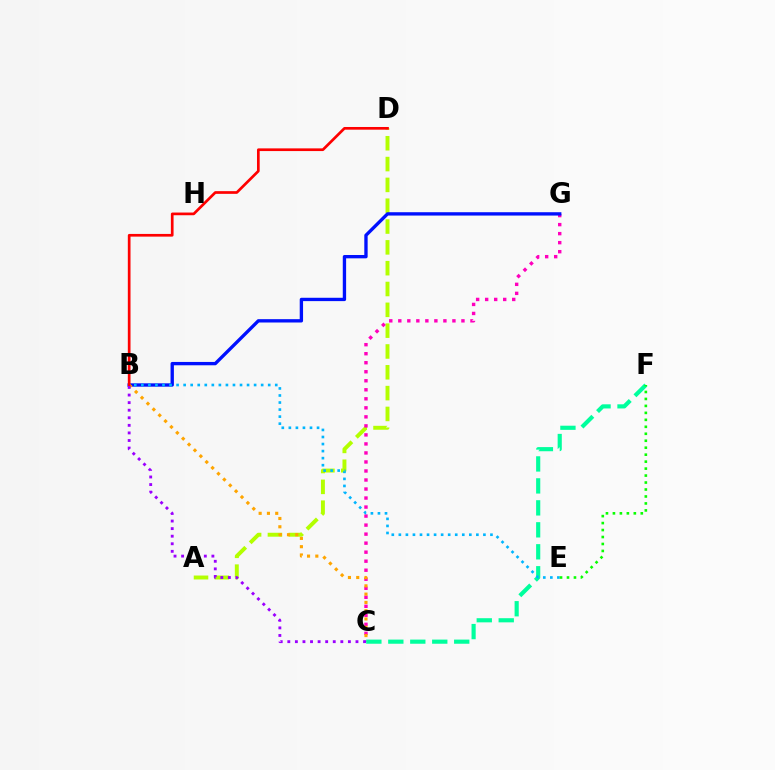{('A', 'D'): [{'color': '#b3ff00', 'line_style': 'dashed', 'thickness': 2.83}], ('C', 'G'): [{'color': '#ff00bd', 'line_style': 'dotted', 'thickness': 2.45}], ('C', 'F'): [{'color': '#00ff9d', 'line_style': 'dashed', 'thickness': 2.98}], ('B', 'G'): [{'color': '#0010ff', 'line_style': 'solid', 'thickness': 2.4}], ('B', 'C'): [{'color': '#ffa500', 'line_style': 'dotted', 'thickness': 2.25}, {'color': '#9b00ff', 'line_style': 'dotted', 'thickness': 2.06}], ('B', 'E'): [{'color': '#00b5ff', 'line_style': 'dotted', 'thickness': 1.91}], ('B', 'D'): [{'color': '#ff0000', 'line_style': 'solid', 'thickness': 1.94}], ('E', 'F'): [{'color': '#08ff00', 'line_style': 'dotted', 'thickness': 1.89}]}